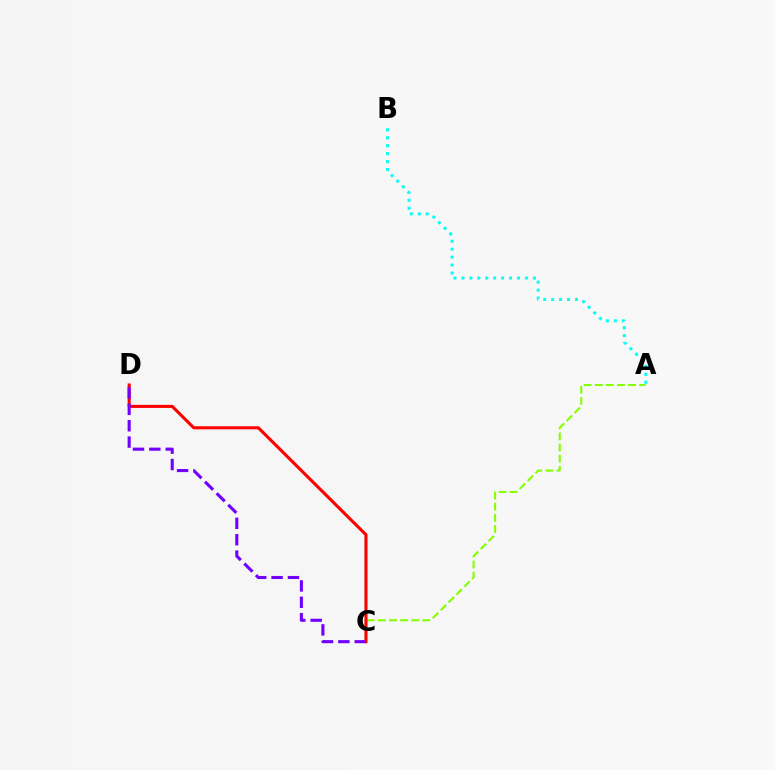{('A', 'C'): [{'color': '#84ff00', 'line_style': 'dashed', 'thickness': 1.51}], ('C', 'D'): [{'color': '#ff0000', 'line_style': 'solid', 'thickness': 2.21}, {'color': '#7200ff', 'line_style': 'dashed', 'thickness': 2.22}], ('A', 'B'): [{'color': '#00fff6', 'line_style': 'dotted', 'thickness': 2.16}]}